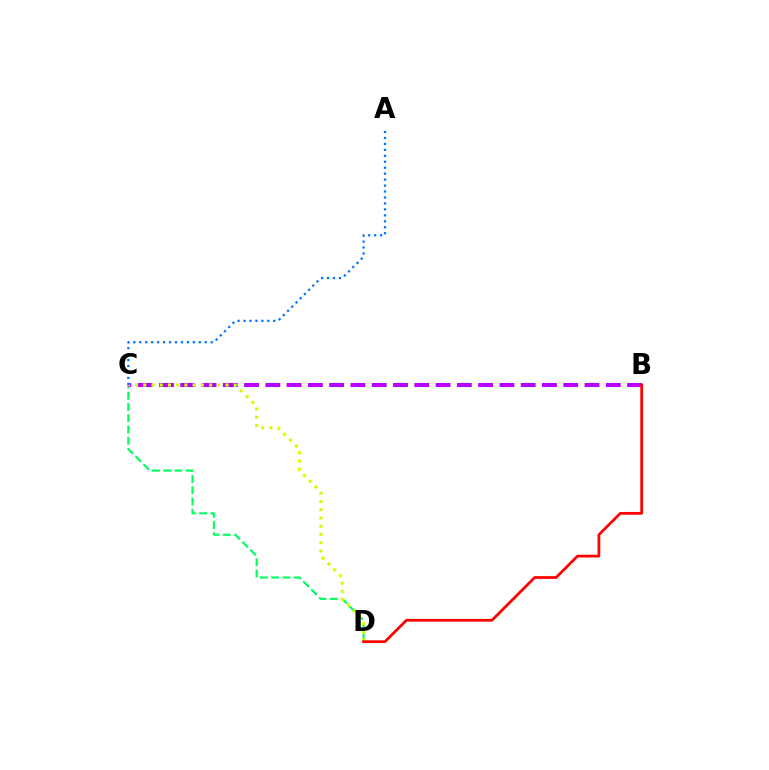{('C', 'D'): [{'color': '#00ff5c', 'line_style': 'dashed', 'thickness': 1.53}, {'color': '#d1ff00', 'line_style': 'dotted', 'thickness': 2.23}], ('B', 'C'): [{'color': '#b900ff', 'line_style': 'dashed', 'thickness': 2.89}], ('A', 'C'): [{'color': '#0074ff', 'line_style': 'dotted', 'thickness': 1.62}], ('B', 'D'): [{'color': '#ff0000', 'line_style': 'solid', 'thickness': 1.98}]}